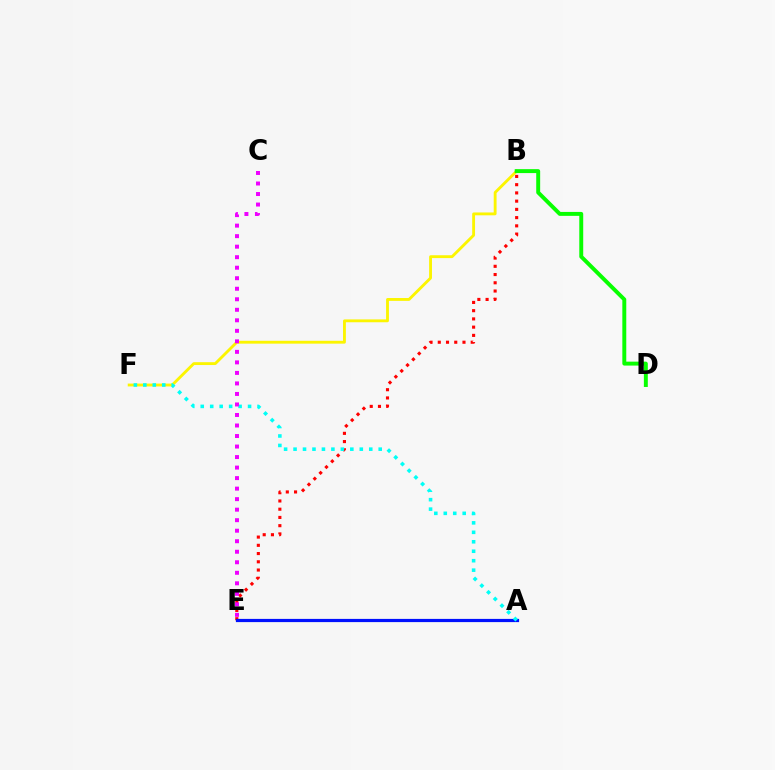{('B', 'E'): [{'color': '#ff0000', 'line_style': 'dotted', 'thickness': 2.24}], ('B', 'F'): [{'color': '#fcf500', 'line_style': 'solid', 'thickness': 2.05}], ('A', 'E'): [{'color': '#0010ff', 'line_style': 'solid', 'thickness': 2.3}], ('A', 'F'): [{'color': '#00fff6', 'line_style': 'dotted', 'thickness': 2.57}], ('C', 'E'): [{'color': '#ee00ff', 'line_style': 'dotted', 'thickness': 2.86}], ('B', 'D'): [{'color': '#08ff00', 'line_style': 'solid', 'thickness': 2.83}]}